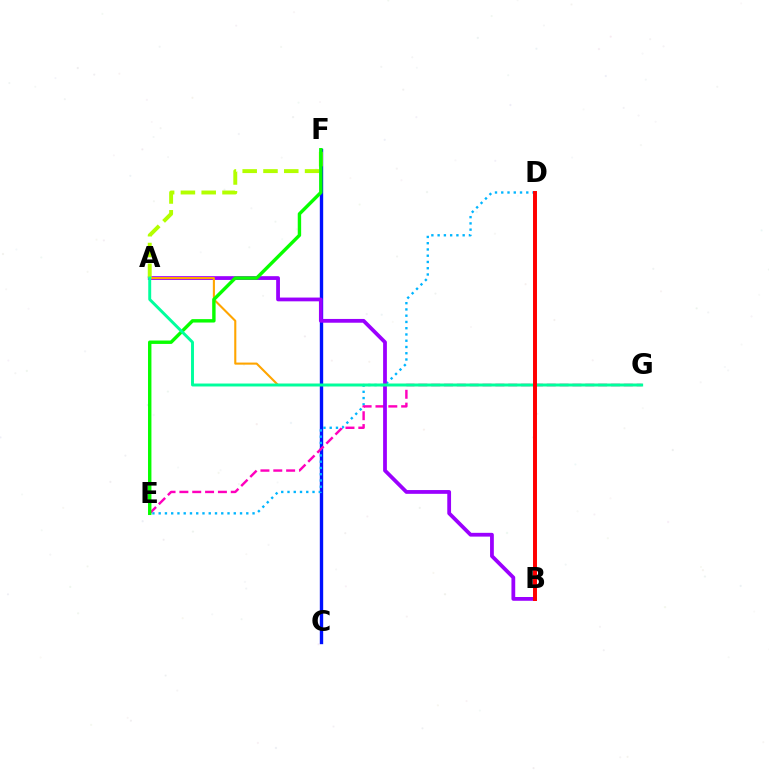{('C', 'F'): [{'color': '#0010ff', 'line_style': 'solid', 'thickness': 2.43}], ('D', 'E'): [{'color': '#00b5ff', 'line_style': 'dotted', 'thickness': 1.7}], ('E', 'G'): [{'color': '#ff00bd', 'line_style': 'dashed', 'thickness': 1.74}], ('A', 'B'): [{'color': '#9b00ff', 'line_style': 'solid', 'thickness': 2.72}], ('A', 'G'): [{'color': '#ffa500', 'line_style': 'solid', 'thickness': 1.51}, {'color': '#00ff9d', 'line_style': 'solid', 'thickness': 2.12}], ('A', 'F'): [{'color': '#b3ff00', 'line_style': 'dashed', 'thickness': 2.82}], ('E', 'F'): [{'color': '#08ff00', 'line_style': 'solid', 'thickness': 2.46}], ('B', 'D'): [{'color': '#ff0000', 'line_style': 'solid', 'thickness': 2.85}]}